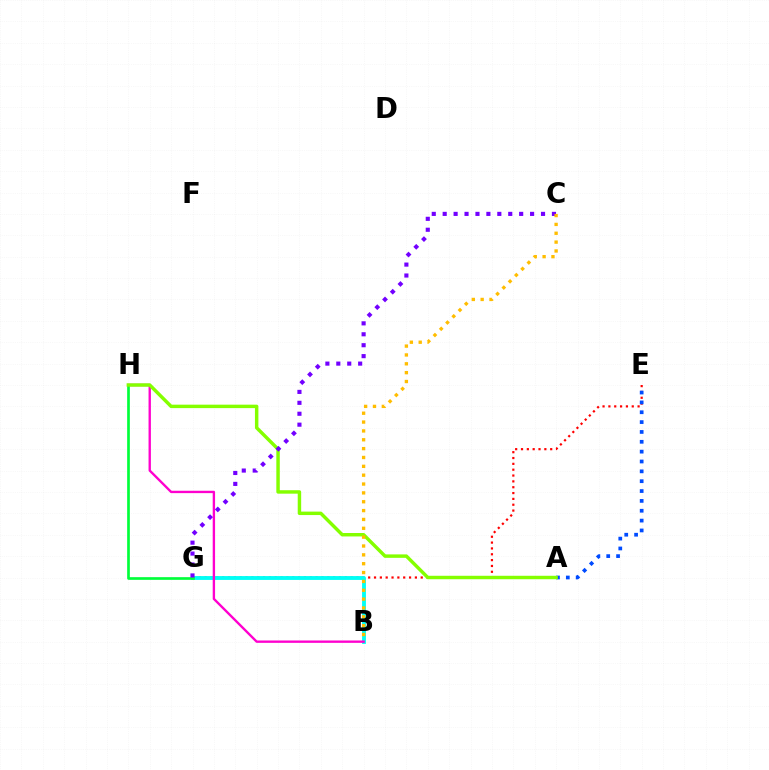{('E', 'G'): [{'color': '#ff0000', 'line_style': 'dotted', 'thickness': 1.59}], ('B', 'G'): [{'color': '#00fff6', 'line_style': 'solid', 'thickness': 2.77}], ('G', 'H'): [{'color': '#00ff39', 'line_style': 'solid', 'thickness': 1.93}], ('A', 'E'): [{'color': '#004bff', 'line_style': 'dotted', 'thickness': 2.68}], ('B', 'H'): [{'color': '#ff00cf', 'line_style': 'solid', 'thickness': 1.7}], ('A', 'H'): [{'color': '#84ff00', 'line_style': 'solid', 'thickness': 2.48}], ('C', 'G'): [{'color': '#7200ff', 'line_style': 'dotted', 'thickness': 2.97}], ('B', 'C'): [{'color': '#ffbd00', 'line_style': 'dotted', 'thickness': 2.41}]}